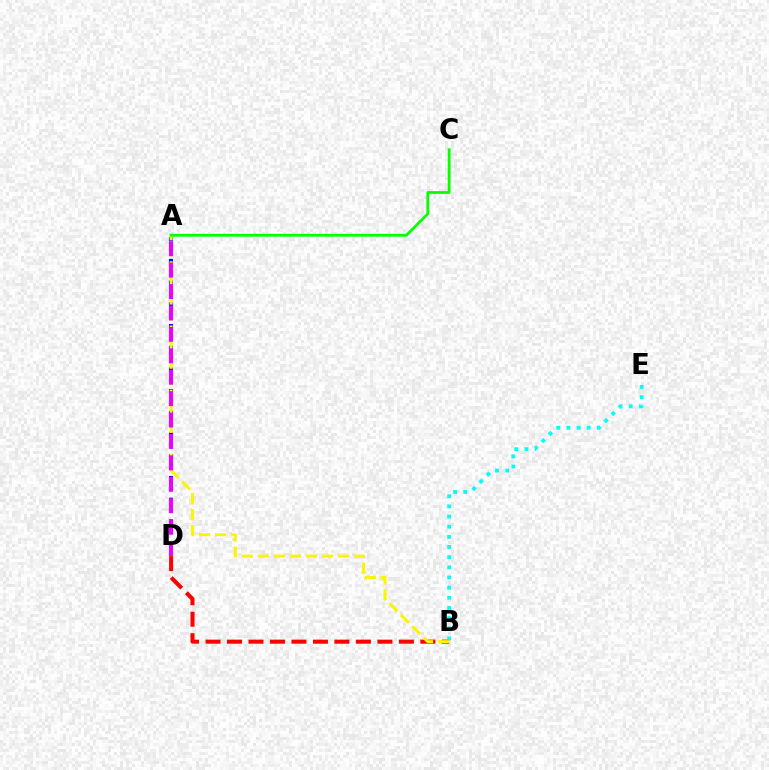{('A', 'D'): [{'color': '#0010ff', 'line_style': 'dotted', 'thickness': 2.95}, {'color': '#ee00ff', 'line_style': 'dashed', 'thickness': 2.91}], ('B', 'D'): [{'color': '#ff0000', 'line_style': 'dashed', 'thickness': 2.92}], ('B', 'E'): [{'color': '#00fff6', 'line_style': 'dotted', 'thickness': 2.76}], ('A', 'B'): [{'color': '#fcf500', 'line_style': 'dashed', 'thickness': 2.18}], ('A', 'C'): [{'color': '#08ff00', 'line_style': 'solid', 'thickness': 2.01}]}